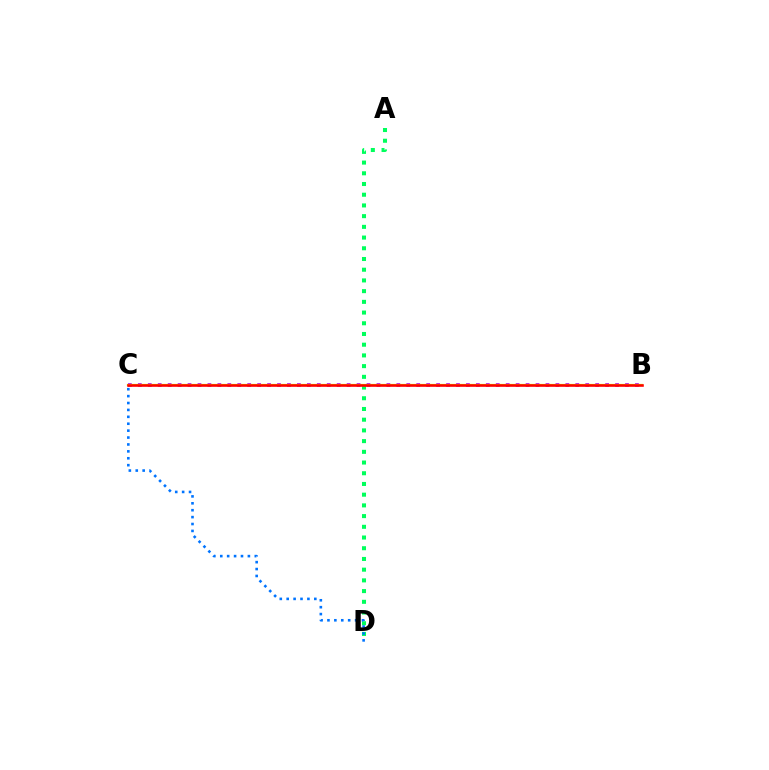{('B', 'C'): [{'color': '#b900ff', 'line_style': 'dotted', 'thickness': 2.7}, {'color': '#d1ff00', 'line_style': 'solid', 'thickness': 1.62}, {'color': '#ff0000', 'line_style': 'solid', 'thickness': 1.86}], ('A', 'D'): [{'color': '#00ff5c', 'line_style': 'dotted', 'thickness': 2.91}], ('C', 'D'): [{'color': '#0074ff', 'line_style': 'dotted', 'thickness': 1.88}]}